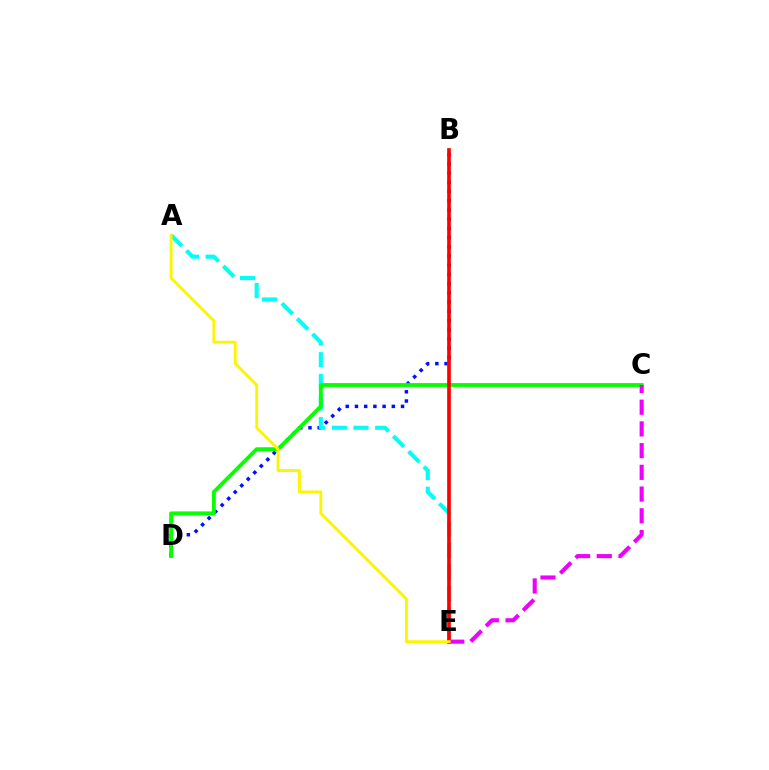{('B', 'D'): [{'color': '#0010ff', 'line_style': 'dotted', 'thickness': 2.5}], ('A', 'E'): [{'color': '#00fff6', 'line_style': 'dashed', 'thickness': 2.94}, {'color': '#fcf500', 'line_style': 'solid', 'thickness': 2.06}], ('C', 'D'): [{'color': '#08ff00', 'line_style': 'solid', 'thickness': 2.77}], ('B', 'E'): [{'color': '#ff0000', 'line_style': 'solid', 'thickness': 2.64}], ('C', 'E'): [{'color': '#ee00ff', 'line_style': 'dashed', 'thickness': 2.95}]}